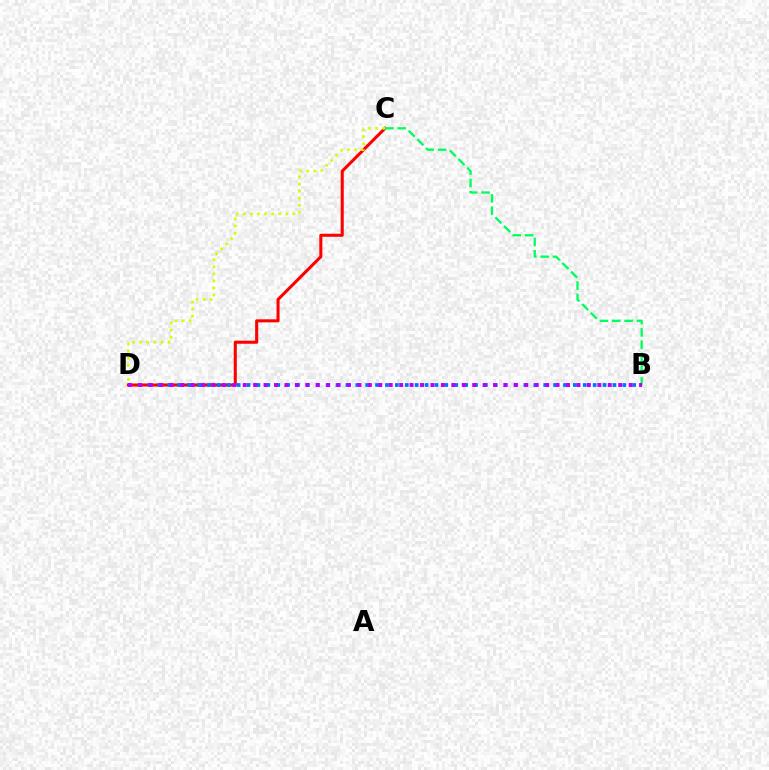{('C', 'D'): [{'color': '#ff0000', 'line_style': 'solid', 'thickness': 2.2}, {'color': '#d1ff00', 'line_style': 'dotted', 'thickness': 1.92}], ('B', 'C'): [{'color': '#00ff5c', 'line_style': 'dashed', 'thickness': 1.67}], ('B', 'D'): [{'color': '#0074ff', 'line_style': 'dotted', 'thickness': 2.69}, {'color': '#b900ff', 'line_style': 'dotted', 'thickness': 2.83}]}